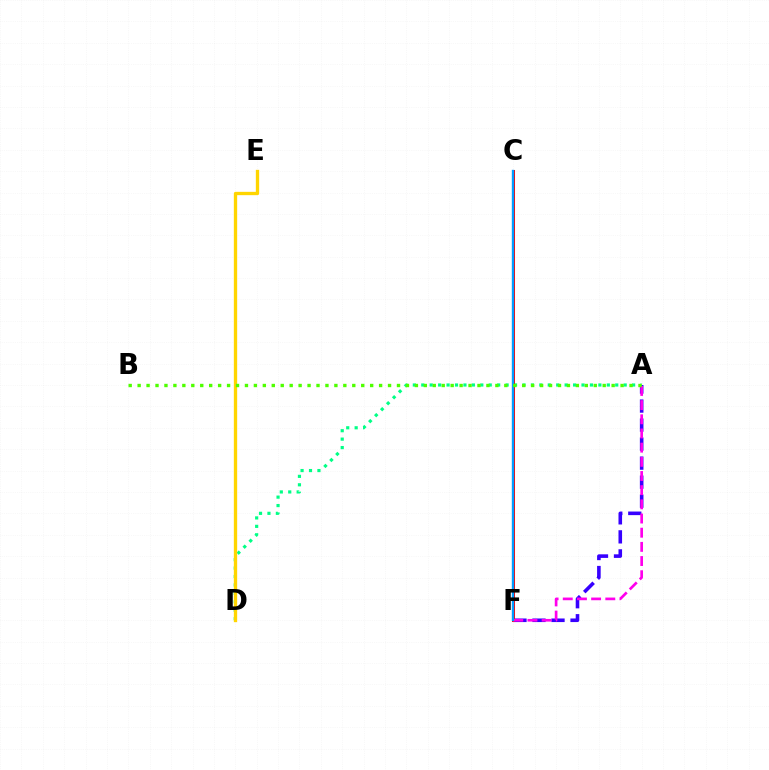{('A', 'F'): [{'color': '#3700ff', 'line_style': 'dashed', 'thickness': 2.58}, {'color': '#ff00ed', 'line_style': 'dashed', 'thickness': 1.93}], ('A', 'D'): [{'color': '#00ff86', 'line_style': 'dotted', 'thickness': 2.29}], ('D', 'E'): [{'color': '#ffd500', 'line_style': 'solid', 'thickness': 2.4}], ('C', 'F'): [{'color': '#ff0000', 'line_style': 'solid', 'thickness': 2.18}, {'color': '#009eff', 'line_style': 'solid', 'thickness': 1.69}], ('A', 'B'): [{'color': '#4fff00', 'line_style': 'dotted', 'thickness': 2.43}]}